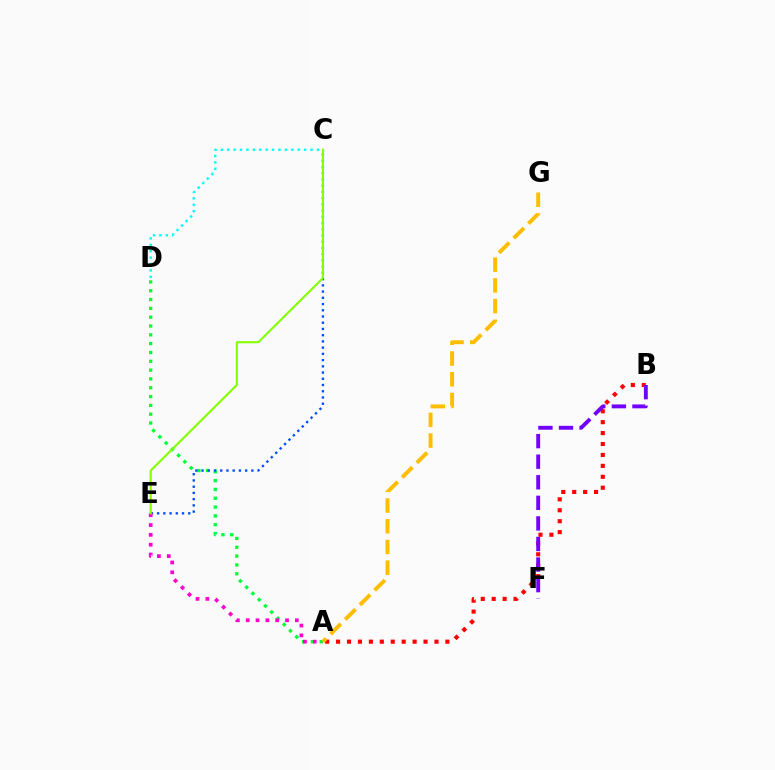{('A', 'D'): [{'color': '#00ff39', 'line_style': 'dotted', 'thickness': 2.4}], ('A', 'B'): [{'color': '#ff0000', 'line_style': 'dotted', 'thickness': 2.97}], ('C', 'E'): [{'color': '#004bff', 'line_style': 'dotted', 'thickness': 1.69}, {'color': '#84ff00', 'line_style': 'solid', 'thickness': 1.51}], ('A', 'E'): [{'color': '#ff00cf', 'line_style': 'dotted', 'thickness': 2.67}], ('C', 'D'): [{'color': '#00fff6', 'line_style': 'dotted', 'thickness': 1.74}], ('A', 'G'): [{'color': '#ffbd00', 'line_style': 'dashed', 'thickness': 2.81}], ('B', 'F'): [{'color': '#7200ff', 'line_style': 'dashed', 'thickness': 2.79}]}